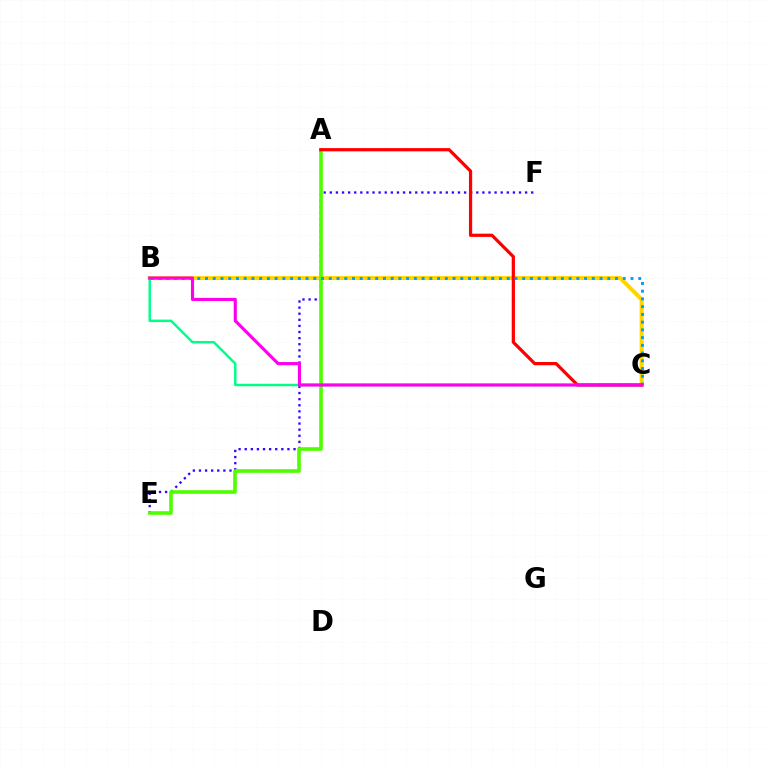{('E', 'F'): [{'color': '#3700ff', 'line_style': 'dotted', 'thickness': 1.66}], ('B', 'C'): [{'color': '#ffd500', 'line_style': 'solid', 'thickness': 2.89}, {'color': '#00ff86', 'line_style': 'solid', 'thickness': 1.77}, {'color': '#009eff', 'line_style': 'dotted', 'thickness': 2.1}, {'color': '#ff00ed', 'line_style': 'solid', 'thickness': 2.25}], ('A', 'E'): [{'color': '#4fff00', 'line_style': 'solid', 'thickness': 2.59}], ('A', 'C'): [{'color': '#ff0000', 'line_style': 'solid', 'thickness': 2.32}]}